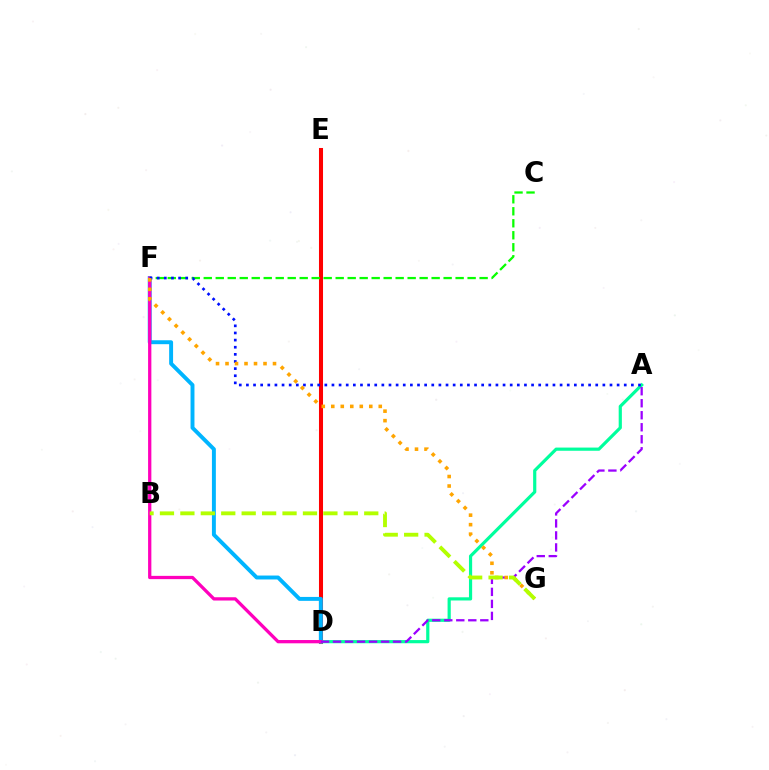{('D', 'E'): [{'color': '#ff0000', 'line_style': 'solid', 'thickness': 2.91}], ('D', 'F'): [{'color': '#00b5ff', 'line_style': 'solid', 'thickness': 2.83}, {'color': '#ff00bd', 'line_style': 'solid', 'thickness': 2.36}], ('A', 'D'): [{'color': '#00ff9d', 'line_style': 'solid', 'thickness': 2.29}, {'color': '#9b00ff', 'line_style': 'dashed', 'thickness': 1.63}], ('C', 'F'): [{'color': '#08ff00', 'line_style': 'dashed', 'thickness': 1.63}], ('A', 'F'): [{'color': '#0010ff', 'line_style': 'dotted', 'thickness': 1.94}], ('F', 'G'): [{'color': '#ffa500', 'line_style': 'dotted', 'thickness': 2.58}], ('B', 'G'): [{'color': '#b3ff00', 'line_style': 'dashed', 'thickness': 2.78}]}